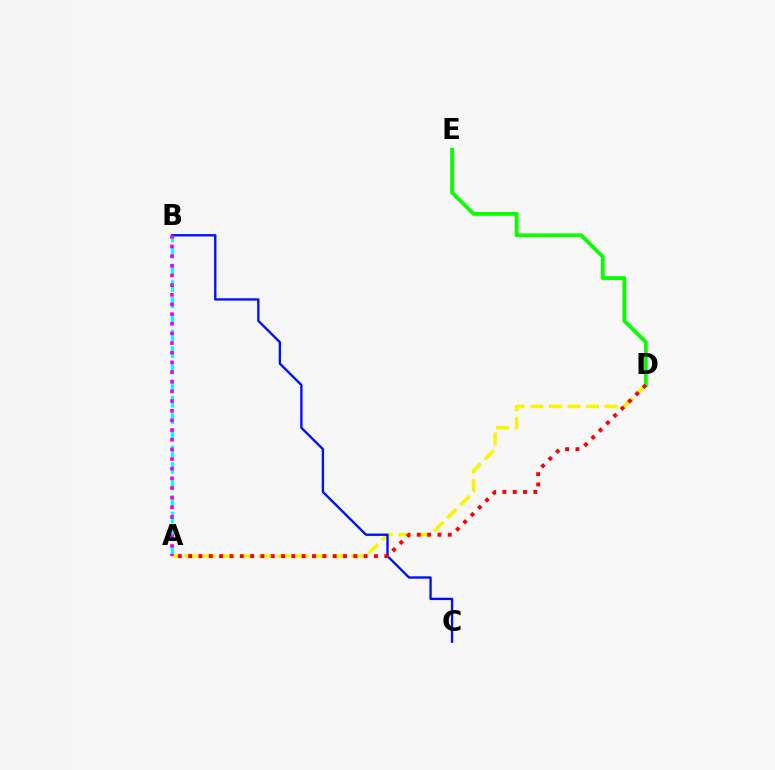{('D', 'E'): [{'color': '#08ff00', 'line_style': 'solid', 'thickness': 2.75}], ('A', 'B'): [{'color': '#00fff6', 'line_style': 'dashed', 'thickness': 2.25}, {'color': '#ee00ff', 'line_style': 'dotted', 'thickness': 2.62}], ('A', 'D'): [{'color': '#fcf500', 'line_style': 'dashed', 'thickness': 2.52}, {'color': '#ff0000', 'line_style': 'dotted', 'thickness': 2.81}], ('B', 'C'): [{'color': '#0010ff', 'line_style': 'solid', 'thickness': 1.69}]}